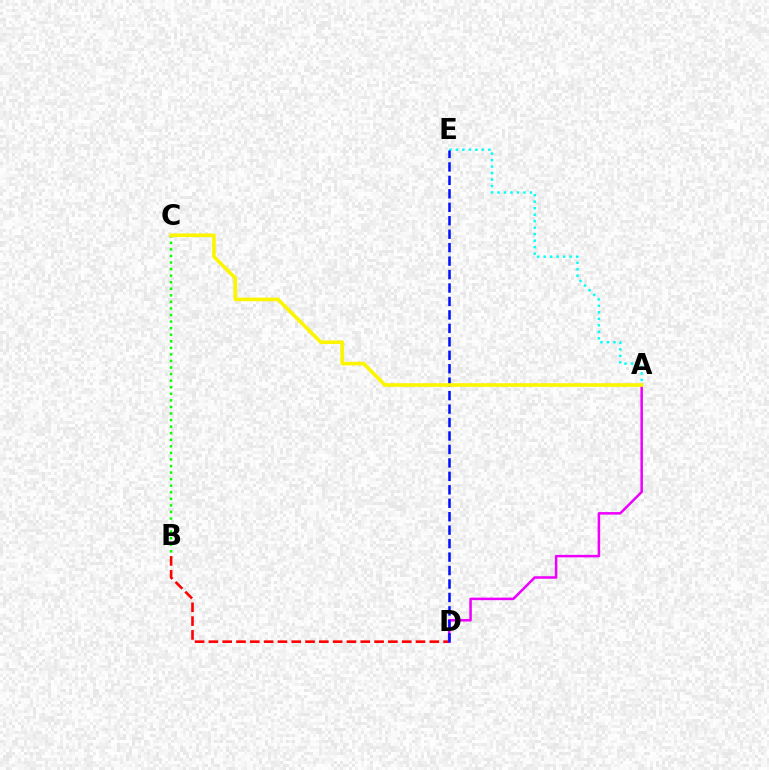{('B', 'C'): [{'color': '#08ff00', 'line_style': 'dotted', 'thickness': 1.78}], ('B', 'D'): [{'color': '#ff0000', 'line_style': 'dashed', 'thickness': 1.88}], ('A', 'D'): [{'color': '#ee00ff', 'line_style': 'solid', 'thickness': 1.82}], ('A', 'E'): [{'color': '#00fff6', 'line_style': 'dotted', 'thickness': 1.76}], ('D', 'E'): [{'color': '#0010ff', 'line_style': 'dashed', 'thickness': 1.83}], ('A', 'C'): [{'color': '#fcf500', 'line_style': 'solid', 'thickness': 2.62}]}